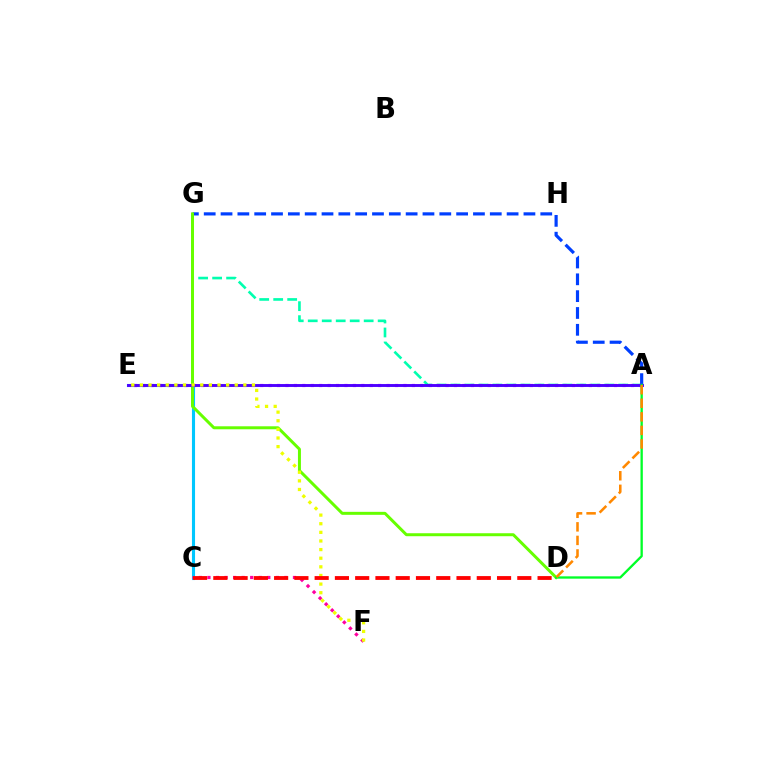{('C', 'E'): [{'color': '#00c7ff', 'line_style': 'solid', 'thickness': 2.23}], ('A', 'G'): [{'color': '#00ffaf', 'line_style': 'dashed', 'thickness': 1.9}, {'color': '#003fff', 'line_style': 'dashed', 'thickness': 2.29}], ('D', 'G'): [{'color': '#66ff00', 'line_style': 'solid', 'thickness': 2.15}], ('A', 'E'): [{'color': '#d600ff', 'line_style': 'dotted', 'thickness': 2.29}, {'color': '#4f00ff', 'line_style': 'solid', 'thickness': 2.09}], ('C', 'F'): [{'color': '#ff00a0', 'line_style': 'dotted', 'thickness': 2.32}], ('E', 'F'): [{'color': '#eeff00', 'line_style': 'dotted', 'thickness': 2.34}], ('A', 'D'): [{'color': '#00ff27', 'line_style': 'solid', 'thickness': 1.67}, {'color': '#ff8800', 'line_style': 'dashed', 'thickness': 1.84}], ('C', 'D'): [{'color': '#ff0000', 'line_style': 'dashed', 'thickness': 2.75}]}